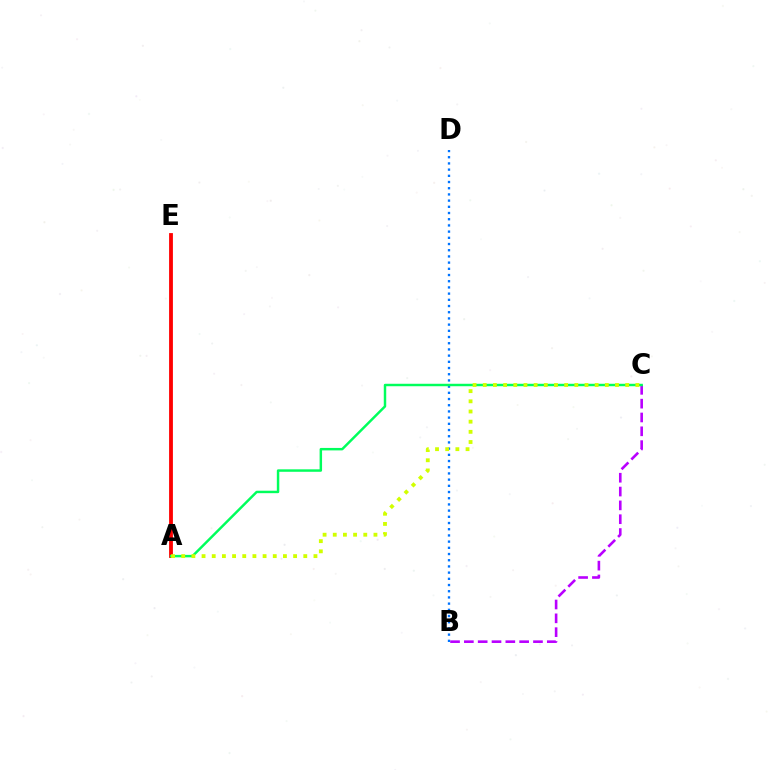{('B', 'D'): [{'color': '#0074ff', 'line_style': 'dotted', 'thickness': 1.68}], ('A', 'E'): [{'color': '#ff0000', 'line_style': 'solid', 'thickness': 2.74}], ('B', 'C'): [{'color': '#b900ff', 'line_style': 'dashed', 'thickness': 1.88}], ('A', 'C'): [{'color': '#00ff5c', 'line_style': 'solid', 'thickness': 1.77}, {'color': '#d1ff00', 'line_style': 'dotted', 'thickness': 2.76}]}